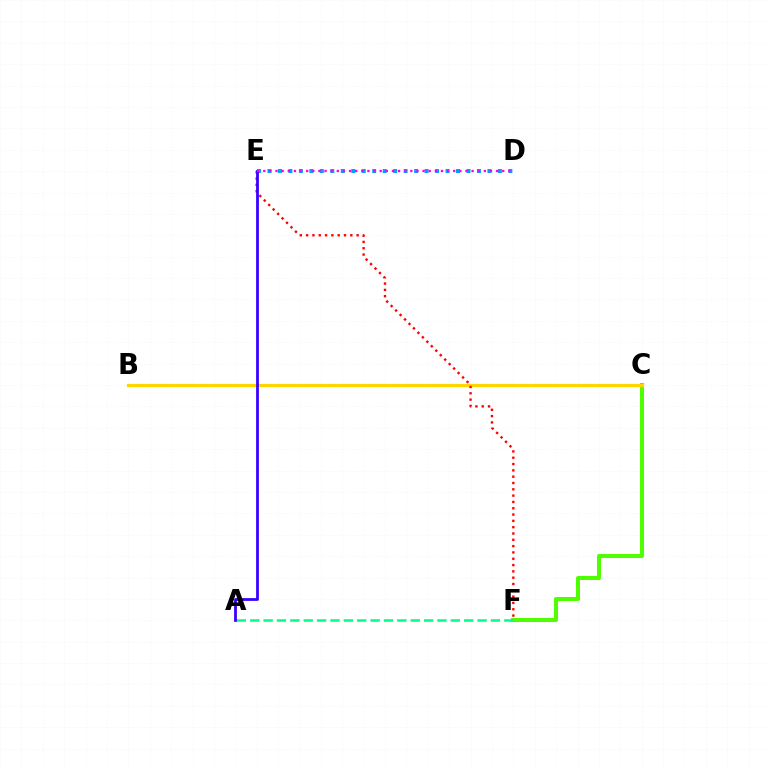{('C', 'F'): [{'color': '#4fff00', 'line_style': 'solid', 'thickness': 2.9}], ('B', 'C'): [{'color': '#ffd500', 'line_style': 'solid', 'thickness': 2.33}], ('D', 'E'): [{'color': '#009eff', 'line_style': 'dotted', 'thickness': 2.85}, {'color': '#ff00ed', 'line_style': 'dotted', 'thickness': 1.66}], ('A', 'F'): [{'color': '#00ff86', 'line_style': 'dashed', 'thickness': 1.82}], ('E', 'F'): [{'color': '#ff0000', 'line_style': 'dotted', 'thickness': 1.72}], ('A', 'E'): [{'color': '#3700ff', 'line_style': 'solid', 'thickness': 2.0}]}